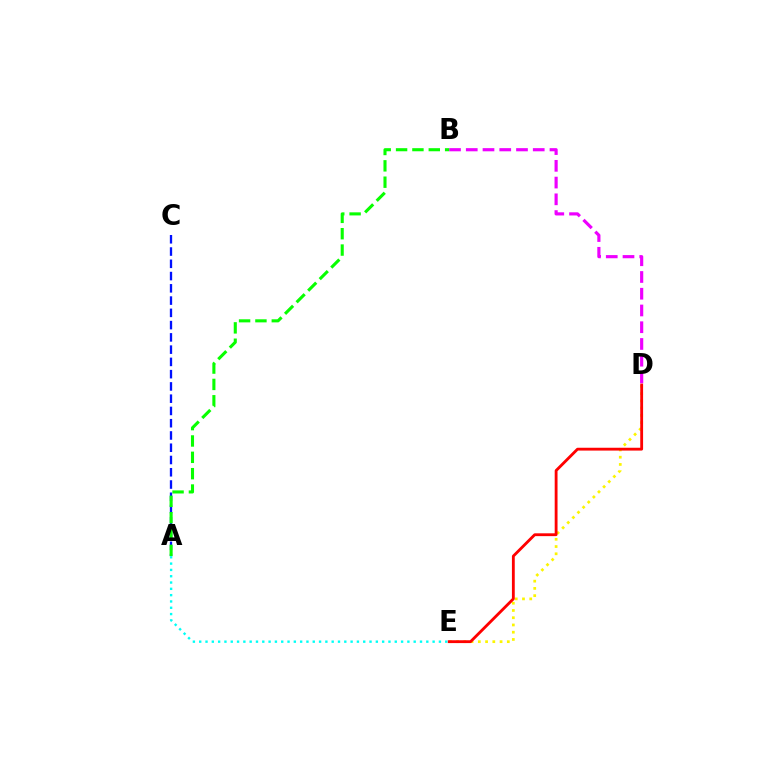{('B', 'D'): [{'color': '#ee00ff', 'line_style': 'dashed', 'thickness': 2.27}], ('A', 'C'): [{'color': '#0010ff', 'line_style': 'dashed', 'thickness': 1.67}], ('A', 'B'): [{'color': '#08ff00', 'line_style': 'dashed', 'thickness': 2.22}], ('D', 'E'): [{'color': '#fcf500', 'line_style': 'dotted', 'thickness': 1.97}, {'color': '#ff0000', 'line_style': 'solid', 'thickness': 2.04}], ('A', 'E'): [{'color': '#00fff6', 'line_style': 'dotted', 'thickness': 1.71}]}